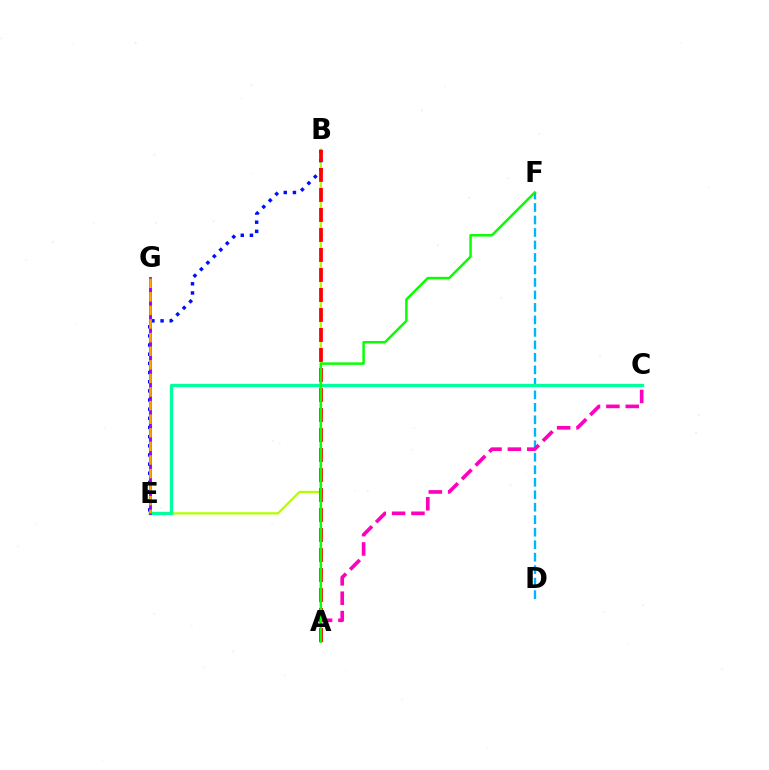{('D', 'F'): [{'color': '#00b5ff', 'line_style': 'dashed', 'thickness': 1.7}], ('B', 'E'): [{'color': '#b3ff00', 'line_style': 'solid', 'thickness': 1.62}, {'color': '#0010ff', 'line_style': 'dotted', 'thickness': 2.49}], ('A', 'C'): [{'color': '#ff00bd', 'line_style': 'dashed', 'thickness': 2.63}], ('C', 'E'): [{'color': '#00ff9d', 'line_style': 'solid', 'thickness': 2.37}], ('A', 'B'): [{'color': '#ff0000', 'line_style': 'dashed', 'thickness': 2.72}], ('E', 'G'): [{'color': '#9b00ff', 'line_style': 'solid', 'thickness': 2.06}, {'color': '#ffa500', 'line_style': 'dashed', 'thickness': 1.85}], ('A', 'F'): [{'color': '#08ff00', 'line_style': 'solid', 'thickness': 1.79}]}